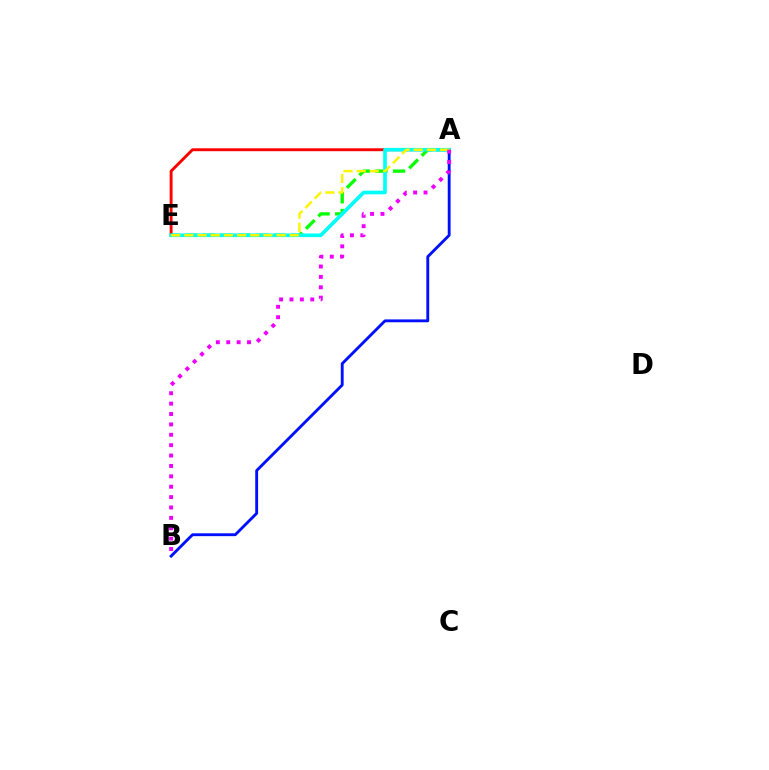{('A', 'E'): [{'color': '#ff0000', 'line_style': 'solid', 'thickness': 2.09}, {'color': '#08ff00', 'line_style': 'dashed', 'thickness': 2.39}, {'color': '#00fff6', 'line_style': 'solid', 'thickness': 2.63}, {'color': '#fcf500', 'line_style': 'dashed', 'thickness': 1.79}], ('A', 'B'): [{'color': '#0010ff', 'line_style': 'solid', 'thickness': 2.06}, {'color': '#ee00ff', 'line_style': 'dotted', 'thickness': 2.82}]}